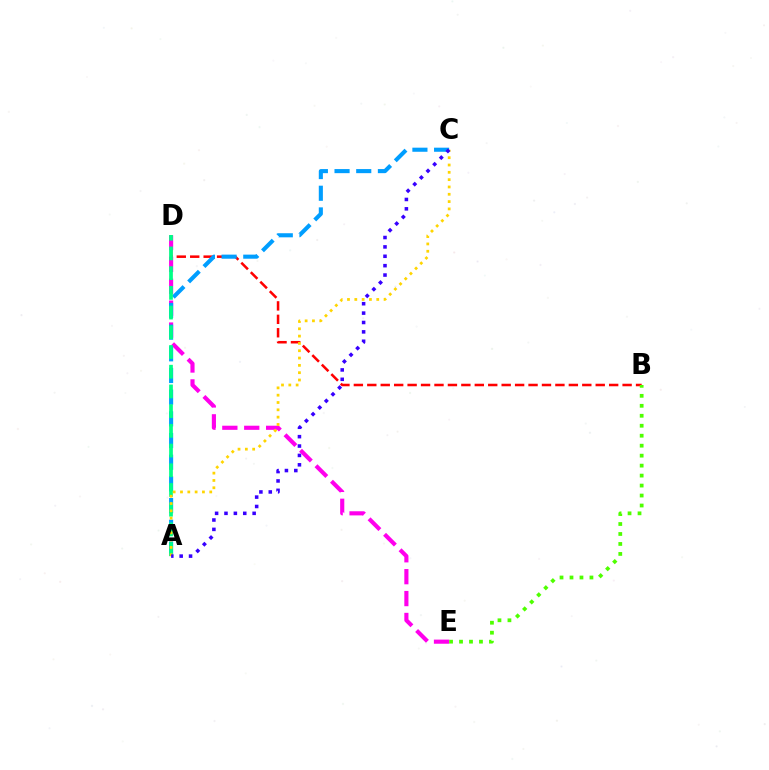{('B', 'D'): [{'color': '#ff0000', 'line_style': 'dashed', 'thickness': 1.83}], ('D', 'E'): [{'color': '#ff00ed', 'line_style': 'dashed', 'thickness': 2.97}], ('A', 'C'): [{'color': '#009eff', 'line_style': 'dashed', 'thickness': 2.95}, {'color': '#ffd500', 'line_style': 'dotted', 'thickness': 1.99}, {'color': '#3700ff', 'line_style': 'dotted', 'thickness': 2.55}], ('A', 'D'): [{'color': '#00ff86', 'line_style': 'dashed', 'thickness': 2.68}], ('B', 'E'): [{'color': '#4fff00', 'line_style': 'dotted', 'thickness': 2.71}]}